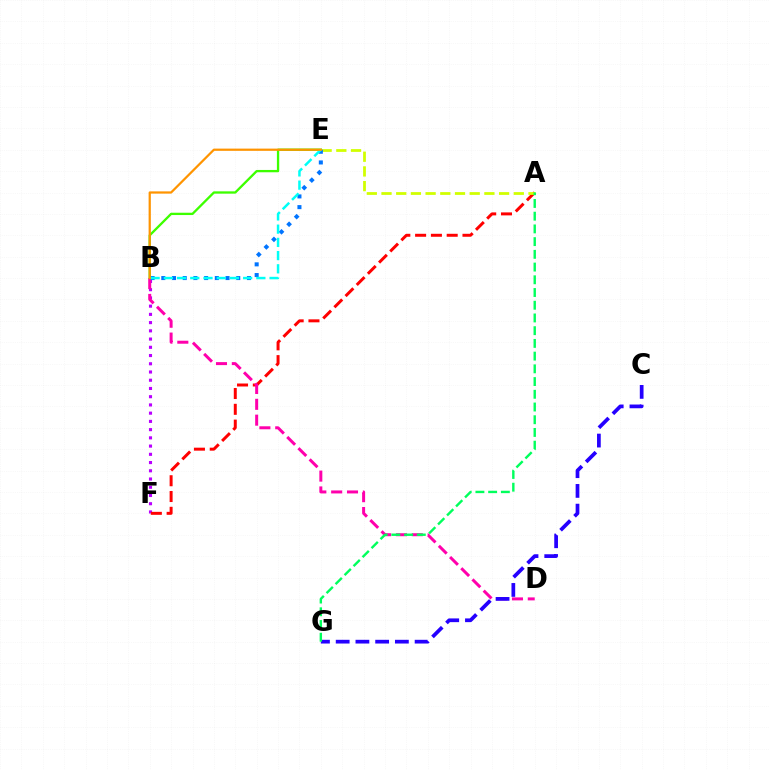{('B', 'E'): [{'color': '#3dff00', 'line_style': 'solid', 'thickness': 1.67}, {'color': '#0074ff', 'line_style': 'dotted', 'thickness': 2.91}, {'color': '#00fff6', 'line_style': 'dashed', 'thickness': 1.8}, {'color': '#ff9400', 'line_style': 'solid', 'thickness': 1.61}], ('B', 'F'): [{'color': '#b900ff', 'line_style': 'dotted', 'thickness': 2.24}], ('A', 'F'): [{'color': '#ff0000', 'line_style': 'dashed', 'thickness': 2.14}], ('B', 'D'): [{'color': '#ff00ac', 'line_style': 'dashed', 'thickness': 2.15}], ('A', 'E'): [{'color': '#d1ff00', 'line_style': 'dashed', 'thickness': 2.0}], ('C', 'G'): [{'color': '#2500ff', 'line_style': 'dashed', 'thickness': 2.68}], ('A', 'G'): [{'color': '#00ff5c', 'line_style': 'dashed', 'thickness': 1.73}]}